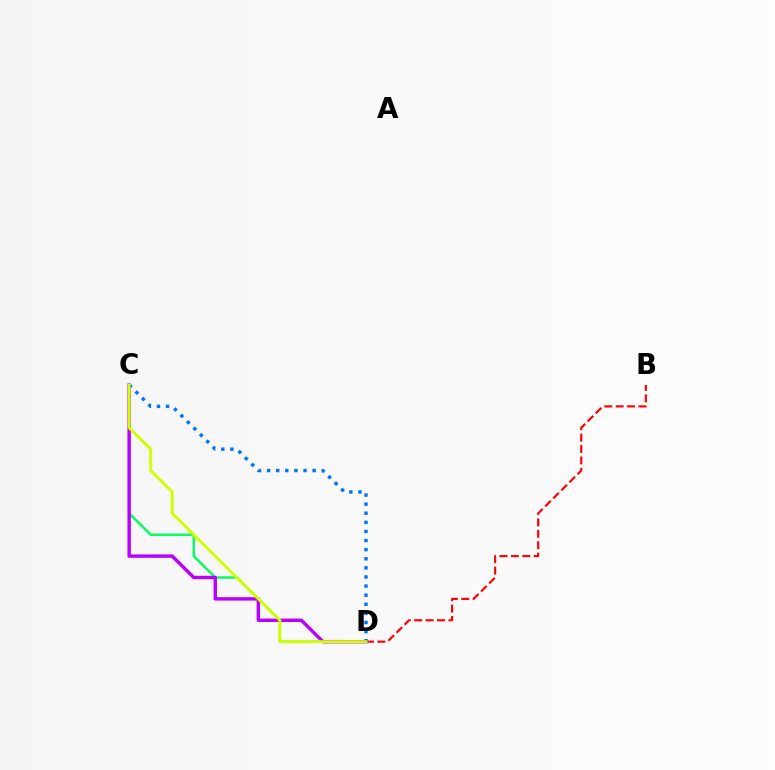{('C', 'D'): [{'color': '#00ff5c', 'line_style': 'solid', 'thickness': 1.73}, {'color': '#b900ff', 'line_style': 'solid', 'thickness': 2.46}, {'color': '#0074ff', 'line_style': 'dotted', 'thickness': 2.47}, {'color': '#d1ff00', 'line_style': 'solid', 'thickness': 2.11}], ('B', 'D'): [{'color': '#ff0000', 'line_style': 'dashed', 'thickness': 1.55}]}